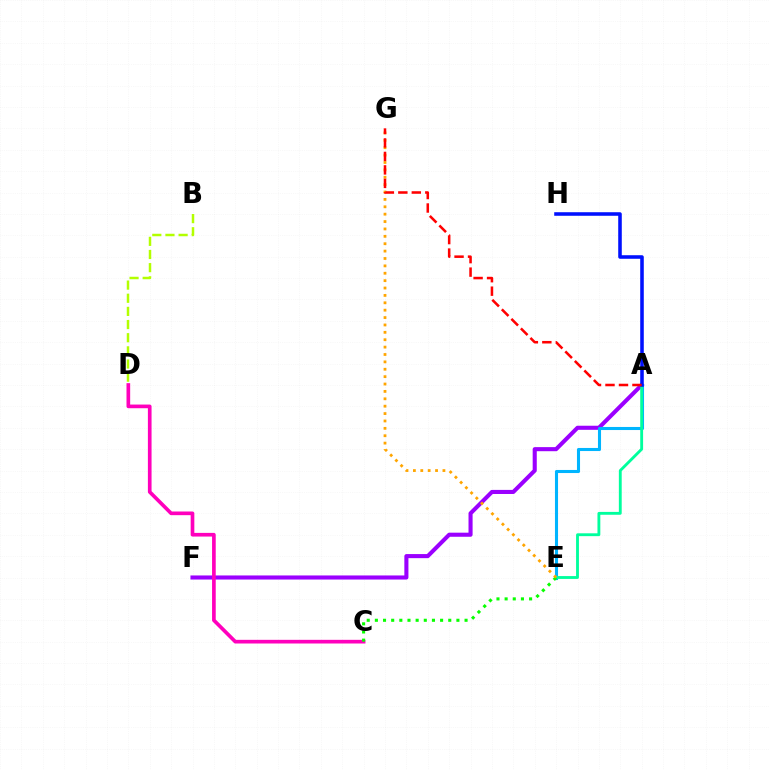{('A', 'F'): [{'color': '#9b00ff', 'line_style': 'solid', 'thickness': 2.94}], ('B', 'D'): [{'color': '#b3ff00', 'line_style': 'dashed', 'thickness': 1.79}], ('C', 'D'): [{'color': '#ff00bd', 'line_style': 'solid', 'thickness': 2.64}], ('A', 'E'): [{'color': '#00b5ff', 'line_style': 'solid', 'thickness': 2.22}, {'color': '#00ff9d', 'line_style': 'solid', 'thickness': 2.05}], ('A', 'H'): [{'color': '#0010ff', 'line_style': 'solid', 'thickness': 2.57}], ('C', 'E'): [{'color': '#08ff00', 'line_style': 'dotted', 'thickness': 2.22}], ('E', 'G'): [{'color': '#ffa500', 'line_style': 'dotted', 'thickness': 2.01}], ('A', 'G'): [{'color': '#ff0000', 'line_style': 'dashed', 'thickness': 1.83}]}